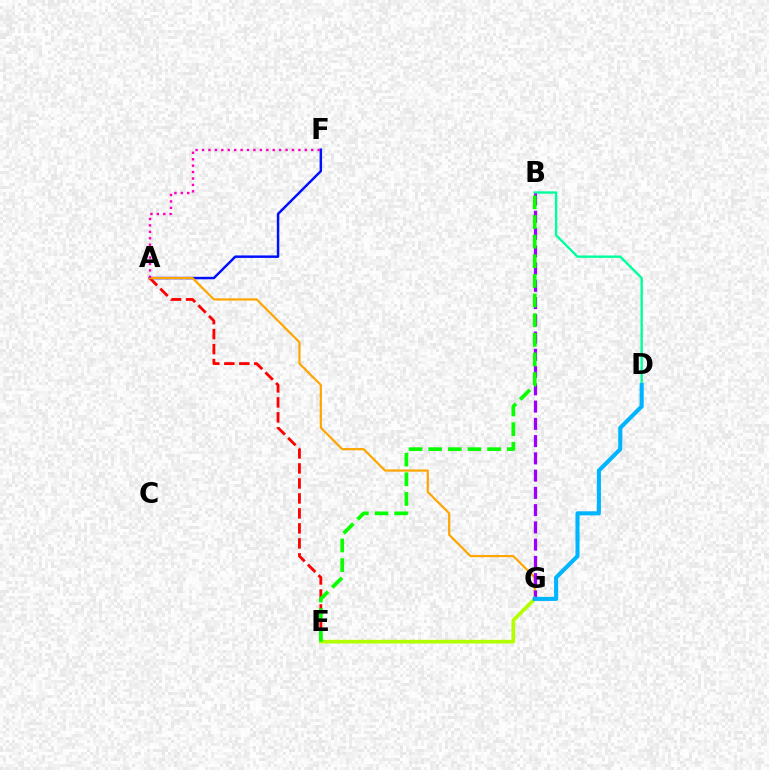{('B', 'D'): [{'color': '#00ff9d', 'line_style': 'solid', 'thickness': 1.7}], ('A', 'F'): [{'color': '#0010ff', 'line_style': 'solid', 'thickness': 1.78}, {'color': '#ff00bd', 'line_style': 'dotted', 'thickness': 1.75}], ('A', 'E'): [{'color': '#ff0000', 'line_style': 'dashed', 'thickness': 2.04}], ('A', 'G'): [{'color': '#ffa500', 'line_style': 'solid', 'thickness': 1.57}], ('B', 'G'): [{'color': '#9b00ff', 'line_style': 'dashed', 'thickness': 2.34}], ('E', 'G'): [{'color': '#b3ff00', 'line_style': 'solid', 'thickness': 2.64}], ('B', 'E'): [{'color': '#08ff00', 'line_style': 'dashed', 'thickness': 2.67}], ('D', 'G'): [{'color': '#00b5ff', 'line_style': 'solid', 'thickness': 2.95}]}